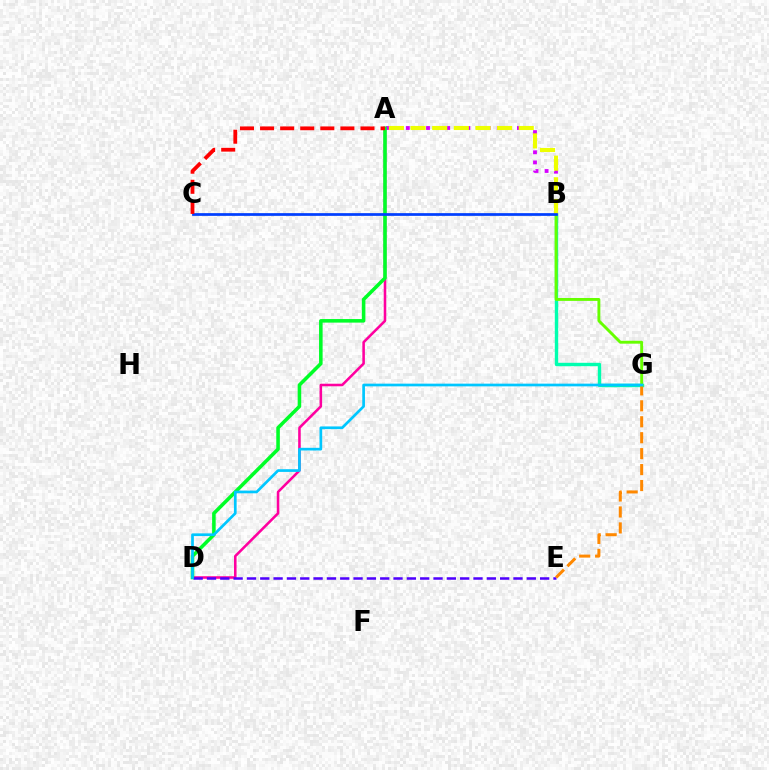{('A', 'D'): [{'color': '#ff00a0', 'line_style': 'solid', 'thickness': 1.84}, {'color': '#00ff27', 'line_style': 'solid', 'thickness': 2.56}], ('A', 'B'): [{'color': '#d600ff', 'line_style': 'dotted', 'thickness': 2.74}, {'color': '#eeff00', 'line_style': 'dashed', 'thickness': 2.94}], ('D', 'E'): [{'color': '#4f00ff', 'line_style': 'dashed', 'thickness': 1.81}], ('B', 'G'): [{'color': '#00ffaf', 'line_style': 'solid', 'thickness': 2.45}, {'color': '#66ff00', 'line_style': 'solid', 'thickness': 2.09}], ('E', 'G'): [{'color': '#ff8800', 'line_style': 'dashed', 'thickness': 2.17}], ('D', 'G'): [{'color': '#00c7ff', 'line_style': 'solid', 'thickness': 1.94}], ('B', 'C'): [{'color': '#003fff', 'line_style': 'solid', 'thickness': 1.96}], ('A', 'C'): [{'color': '#ff0000', 'line_style': 'dashed', 'thickness': 2.73}]}